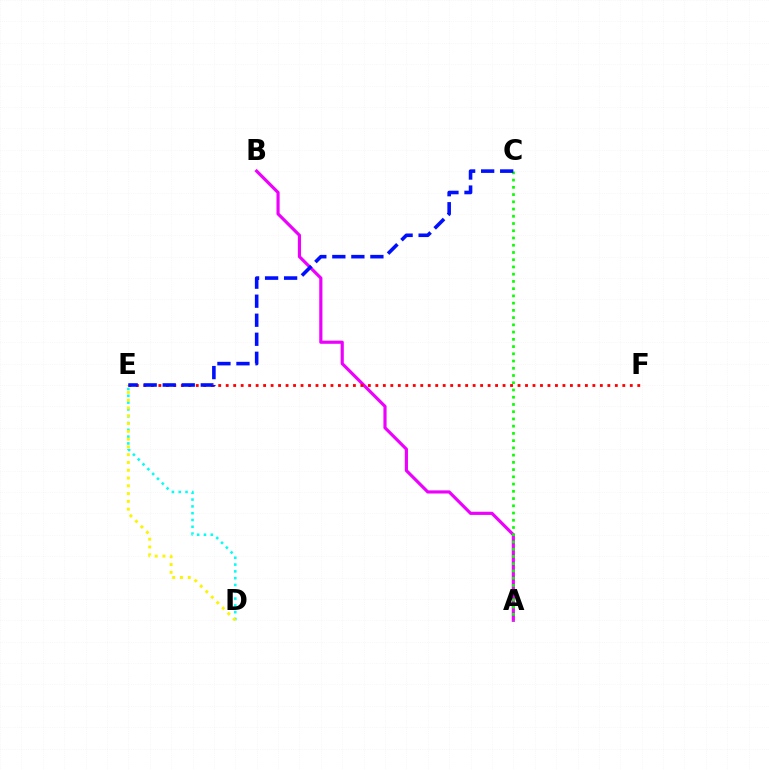{('A', 'B'): [{'color': '#ee00ff', 'line_style': 'solid', 'thickness': 2.28}], ('D', 'E'): [{'color': '#00fff6', 'line_style': 'dotted', 'thickness': 1.85}, {'color': '#fcf500', 'line_style': 'dotted', 'thickness': 2.11}], ('A', 'C'): [{'color': '#08ff00', 'line_style': 'dotted', 'thickness': 1.97}], ('E', 'F'): [{'color': '#ff0000', 'line_style': 'dotted', 'thickness': 2.03}], ('C', 'E'): [{'color': '#0010ff', 'line_style': 'dashed', 'thickness': 2.59}]}